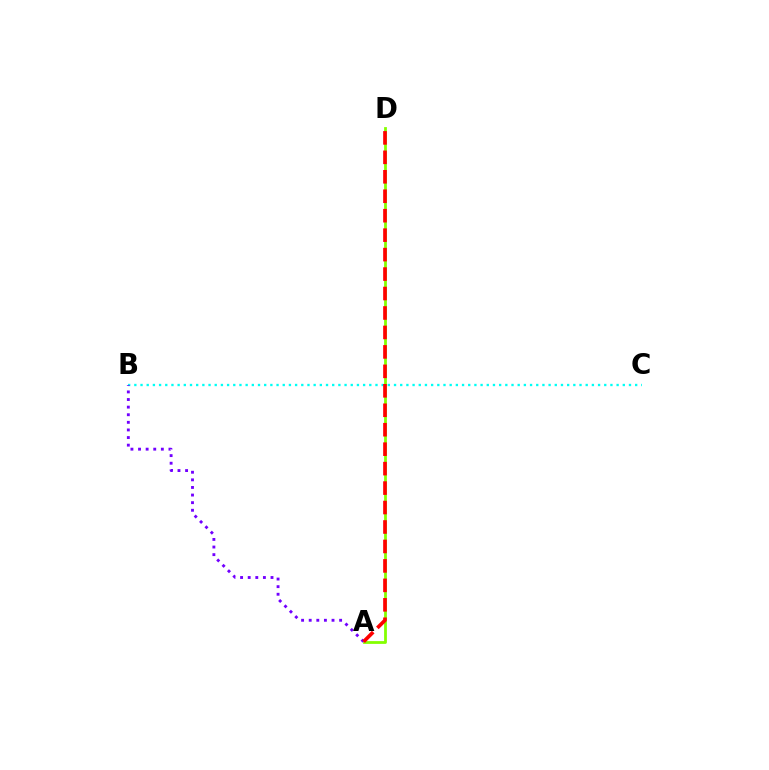{('A', 'D'): [{'color': '#84ff00', 'line_style': 'solid', 'thickness': 2.0}, {'color': '#ff0000', 'line_style': 'dashed', 'thickness': 2.64}], ('B', 'C'): [{'color': '#00fff6', 'line_style': 'dotted', 'thickness': 1.68}], ('A', 'B'): [{'color': '#7200ff', 'line_style': 'dotted', 'thickness': 2.07}]}